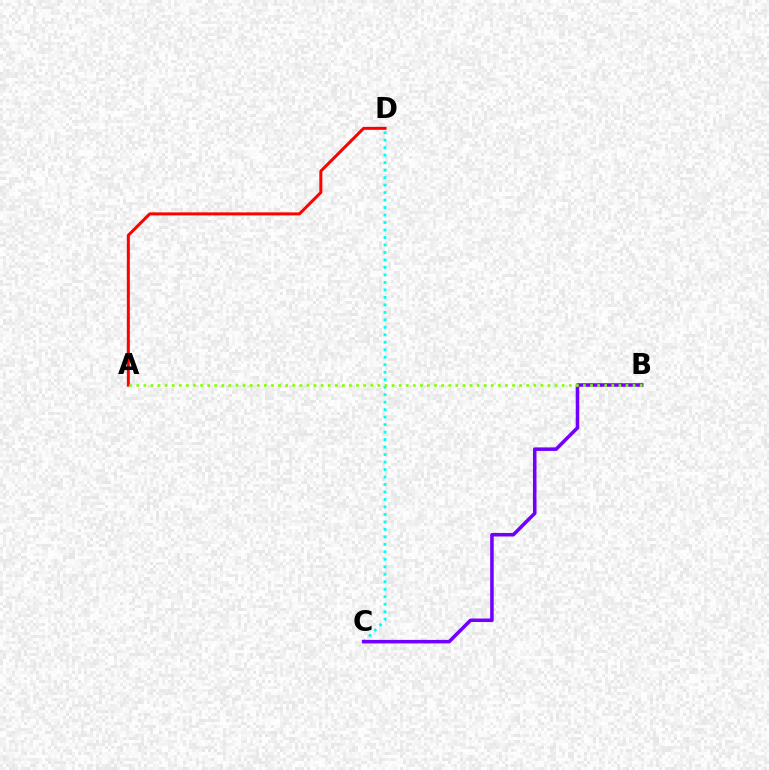{('A', 'D'): [{'color': '#ff0000', 'line_style': 'solid', 'thickness': 2.17}], ('C', 'D'): [{'color': '#00fff6', 'line_style': 'dotted', 'thickness': 2.03}], ('B', 'C'): [{'color': '#7200ff', 'line_style': 'solid', 'thickness': 2.55}], ('A', 'B'): [{'color': '#84ff00', 'line_style': 'dotted', 'thickness': 1.93}]}